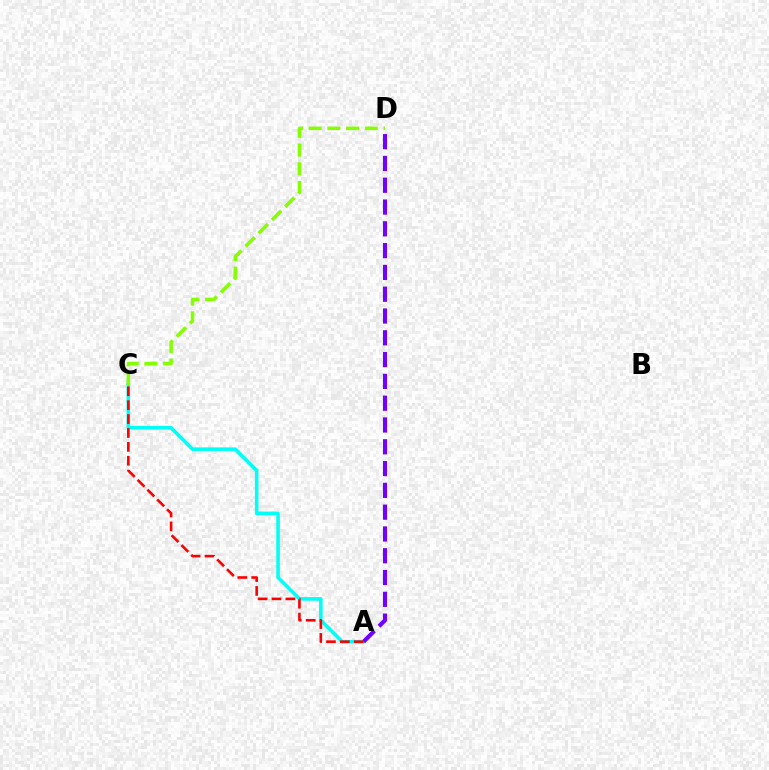{('A', 'C'): [{'color': '#00fff6', 'line_style': 'solid', 'thickness': 2.56}, {'color': '#ff0000', 'line_style': 'dashed', 'thickness': 1.89}], ('A', 'D'): [{'color': '#7200ff', 'line_style': 'dashed', 'thickness': 2.96}], ('C', 'D'): [{'color': '#84ff00', 'line_style': 'dashed', 'thickness': 2.54}]}